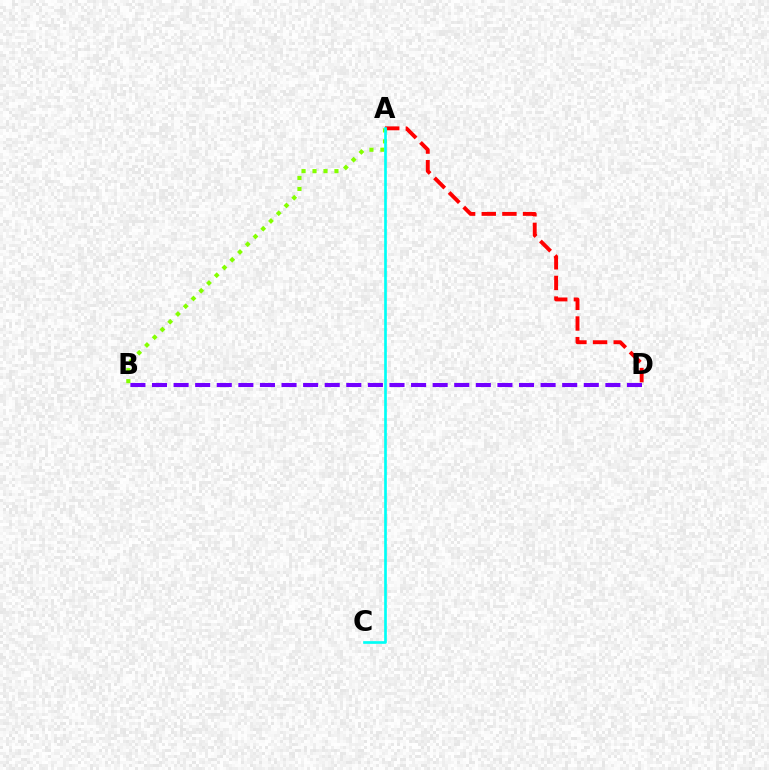{('A', 'D'): [{'color': '#ff0000', 'line_style': 'dashed', 'thickness': 2.8}], ('A', 'B'): [{'color': '#84ff00', 'line_style': 'dotted', 'thickness': 2.98}], ('A', 'C'): [{'color': '#00fff6', 'line_style': 'solid', 'thickness': 1.93}], ('B', 'D'): [{'color': '#7200ff', 'line_style': 'dashed', 'thickness': 2.93}]}